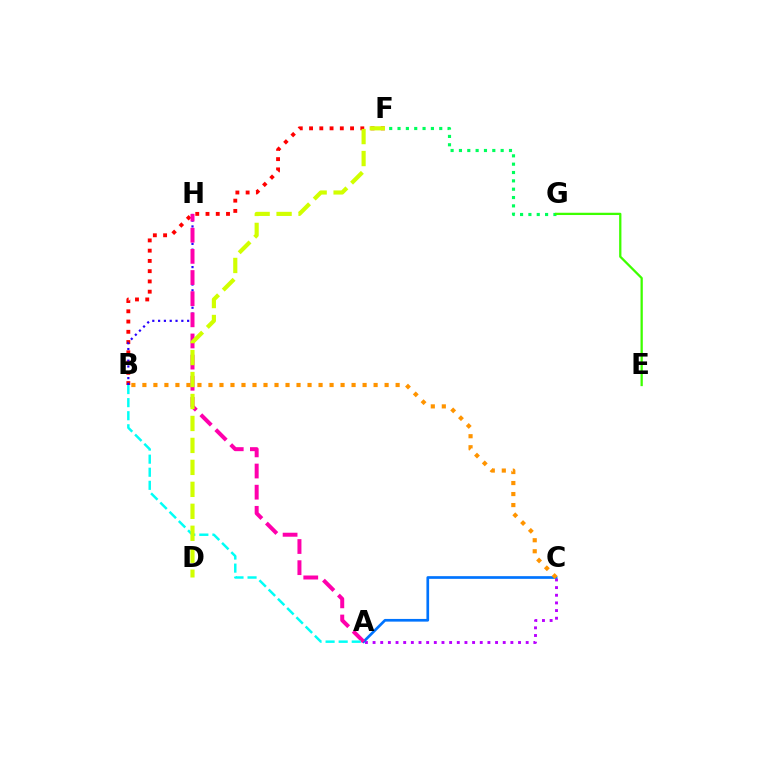{('A', 'C'): [{'color': '#b900ff', 'line_style': 'dotted', 'thickness': 2.08}, {'color': '#0074ff', 'line_style': 'solid', 'thickness': 1.94}], ('B', 'C'): [{'color': '#ff9400', 'line_style': 'dotted', 'thickness': 2.99}], ('B', 'F'): [{'color': '#ff0000', 'line_style': 'dotted', 'thickness': 2.79}], ('B', 'H'): [{'color': '#2500ff', 'line_style': 'dotted', 'thickness': 1.58}], ('A', 'H'): [{'color': '#ff00ac', 'line_style': 'dashed', 'thickness': 2.87}], ('F', 'G'): [{'color': '#00ff5c', 'line_style': 'dotted', 'thickness': 2.27}], ('A', 'B'): [{'color': '#00fff6', 'line_style': 'dashed', 'thickness': 1.78}], ('E', 'G'): [{'color': '#3dff00', 'line_style': 'solid', 'thickness': 1.64}], ('D', 'F'): [{'color': '#d1ff00', 'line_style': 'dashed', 'thickness': 2.98}]}